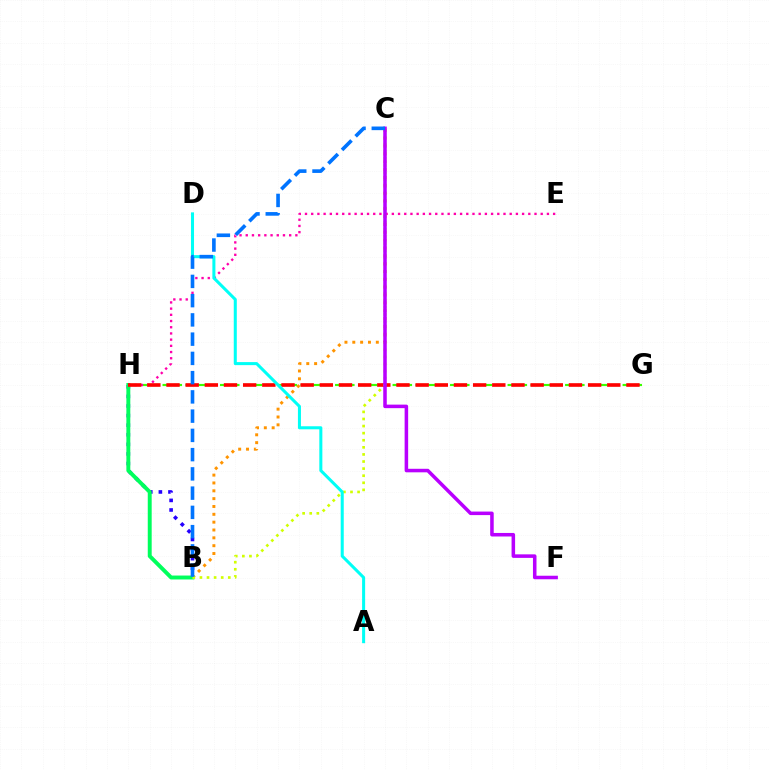{('G', 'H'): [{'color': '#3dff00', 'line_style': 'dashed', 'thickness': 1.56}, {'color': '#ff0000', 'line_style': 'dashed', 'thickness': 2.6}], ('B', 'C'): [{'color': '#ff9400', 'line_style': 'dotted', 'thickness': 2.13}, {'color': '#d1ff00', 'line_style': 'dotted', 'thickness': 1.93}, {'color': '#0074ff', 'line_style': 'dashed', 'thickness': 2.61}], ('B', 'H'): [{'color': '#2500ff', 'line_style': 'dotted', 'thickness': 2.61}, {'color': '#00ff5c', 'line_style': 'solid', 'thickness': 2.83}], ('E', 'H'): [{'color': '#ff00ac', 'line_style': 'dotted', 'thickness': 1.69}], ('A', 'D'): [{'color': '#00fff6', 'line_style': 'solid', 'thickness': 2.19}], ('C', 'F'): [{'color': '#b900ff', 'line_style': 'solid', 'thickness': 2.54}]}